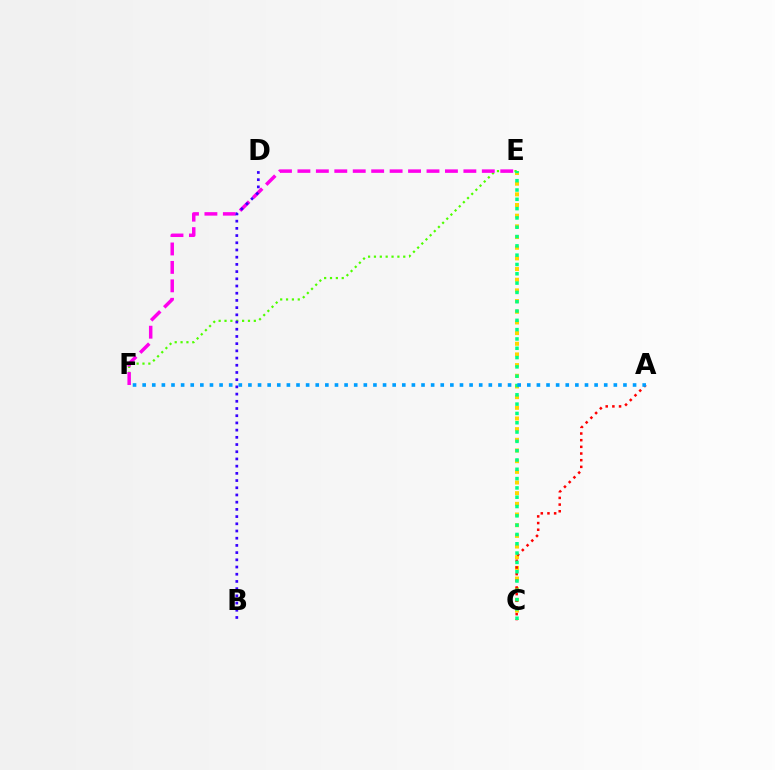{('C', 'E'): [{'color': '#ffd500', 'line_style': 'dotted', 'thickness': 2.9}, {'color': '#00ff86', 'line_style': 'dotted', 'thickness': 2.53}], ('A', 'C'): [{'color': '#ff0000', 'line_style': 'dotted', 'thickness': 1.81}], ('E', 'F'): [{'color': '#4fff00', 'line_style': 'dotted', 'thickness': 1.59}, {'color': '#ff00ed', 'line_style': 'dashed', 'thickness': 2.51}], ('A', 'F'): [{'color': '#009eff', 'line_style': 'dotted', 'thickness': 2.61}], ('B', 'D'): [{'color': '#3700ff', 'line_style': 'dotted', 'thickness': 1.96}]}